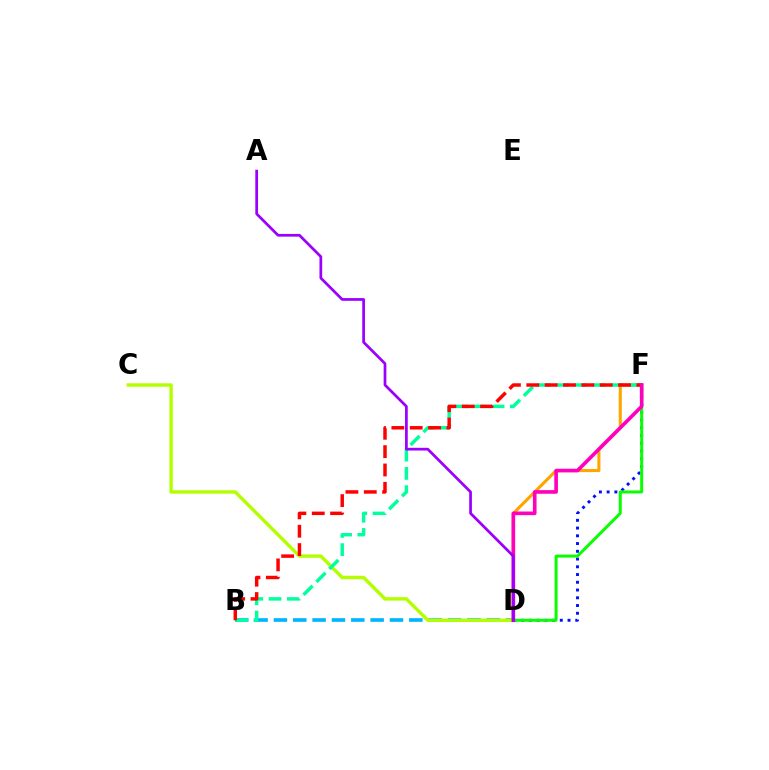{('B', 'D'): [{'color': '#00b5ff', 'line_style': 'dashed', 'thickness': 2.63}], ('D', 'F'): [{'color': '#ffa500', 'line_style': 'solid', 'thickness': 2.22}, {'color': '#0010ff', 'line_style': 'dotted', 'thickness': 2.1}, {'color': '#08ff00', 'line_style': 'solid', 'thickness': 2.15}, {'color': '#ff00bd', 'line_style': 'solid', 'thickness': 2.62}], ('C', 'D'): [{'color': '#b3ff00', 'line_style': 'solid', 'thickness': 2.46}], ('B', 'F'): [{'color': '#00ff9d', 'line_style': 'dashed', 'thickness': 2.48}, {'color': '#ff0000', 'line_style': 'dashed', 'thickness': 2.49}], ('A', 'D'): [{'color': '#9b00ff', 'line_style': 'solid', 'thickness': 1.96}]}